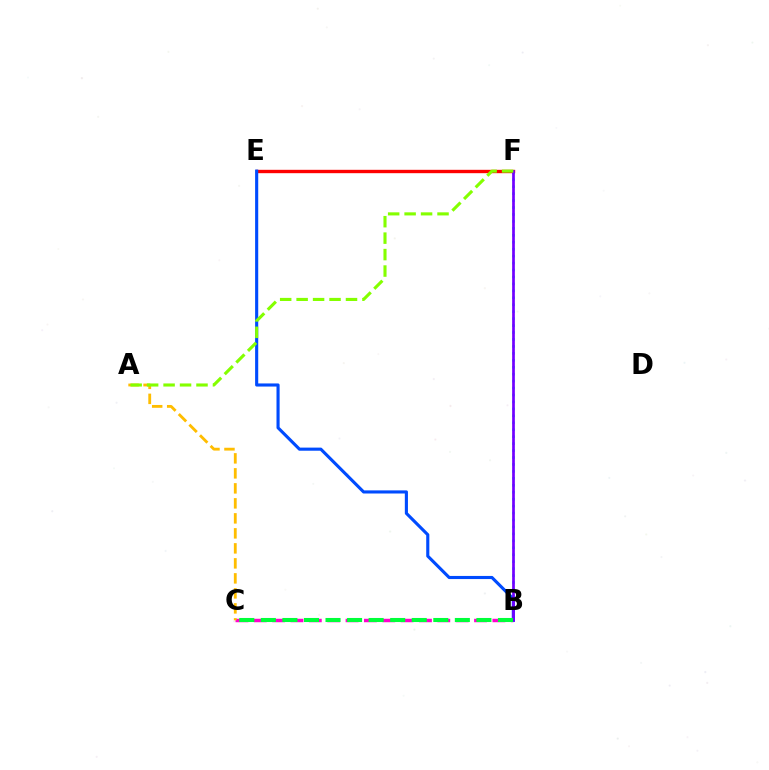{('B', 'F'): [{'color': '#00fff6', 'line_style': 'dotted', 'thickness': 1.89}, {'color': '#7200ff', 'line_style': 'solid', 'thickness': 1.95}], ('B', 'C'): [{'color': '#ff00cf', 'line_style': 'dashed', 'thickness': 2.49}, {'color': '#00ff39', 'line_style': 'dashed', 'thickness': 2.93}], ('E', 'F'): [{'color': '#ff0000', 'line_style': 'solid', 'thickness': 2.42}], ('B', 'E'): [{'color': '#004bff', 'line_style': 'solid', 'thickness': 2.24}], ('A', 'C'): [{'color': '#ffbd00', 'line_style': 'dashed', 'thickness': 2.04}], ('A', 'F'): [{'color': '#84ff00', 'line_style': 'dashed', 'thickness': 2.24}]}